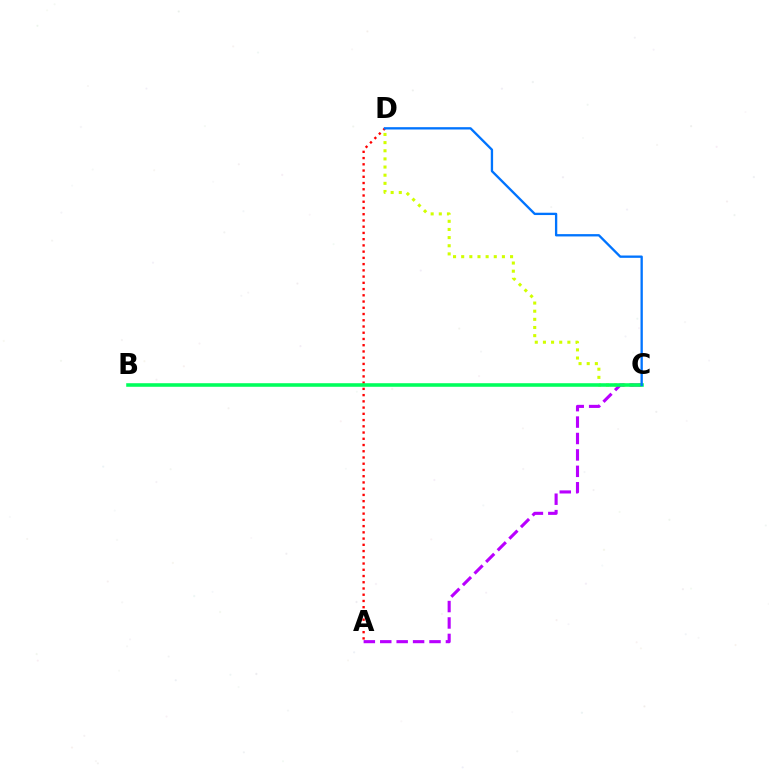{('A', 'D'): [{'color': '#ff0000', 'line_style': 'dotted', 'thickness': 1.69}], ('C', 'D'): [{'color': '#d1ff00', 'line_style': 'dotted', 'thickness': 2.21}, {'color': '#0074ff', 'line_style': 'solid', 'thickness': 1.67}], ('A', 'C'): [{'color': '#b900ff', 'line_style': 'dashed', 'thickness': 2.23}], ('B', 'C'): [{'color': '#00ff5c', 'line_style': 'solid', 'thickness': 2.57}]}